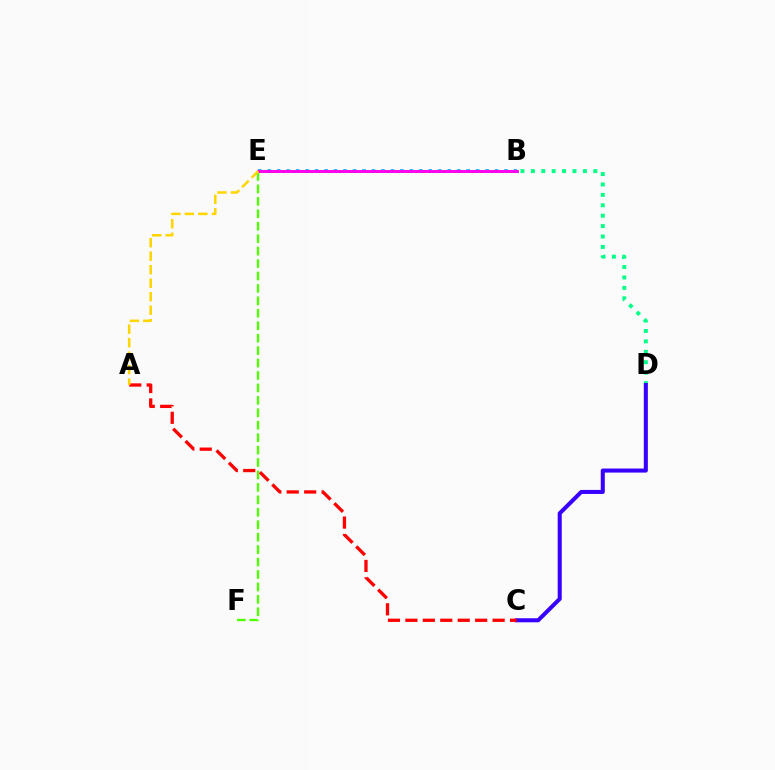{('B', 'D'): [{'color': '#00ff86', 'line_style': 'dotted', 'thickness': 2.83}], ('E', 'F'): [{'color': '#4fff00', 'line_style': 'dashed', 'thickness': 1.69}], ('C', 'D'): [{'color': '#3700ff', 'line_style': 'solid', 'thickness': 2.91}], ('B', 'E'): [{'color': '#009eff', 'line_style': 'dotted', 'thickness': 2.57}, {'color': '#ff00ed', 'line_style': 'solid', 'thickness': 2.1}], ('A', 'C'): [{'color': '#ff0000', 'line_style': 'dashed', 'thickness': 2.37}], ('A', 'E'): [{'color': '#ffd500', 'line_style': 'dashed', 'thickness': 1.83}]}